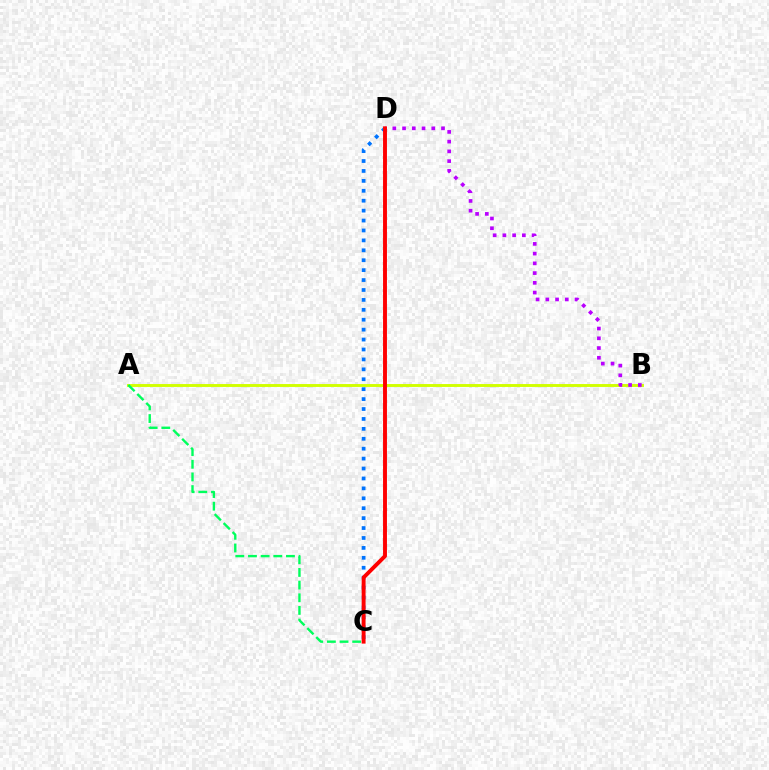{('C', 'D'): [{'color': '#0074ff', 'line_style': 'dotted', 'thickness': 2.7}, {'color': '#ff0000', 'line_style': 'solid', 'thickness': 2.81}], ('A', 'B'): [{'color': '#d1ff00', 'line_style': 'solid', 'thickness': 2.09}], ('A', 'C'): [{'color': '#00ff5c', 'line_style': 'dashed', 'thickness': 1.72}], ('B', 'D'): [{'color': '#b900ff', 'line_style': 'dotted', 'thickness': 2.65}]}